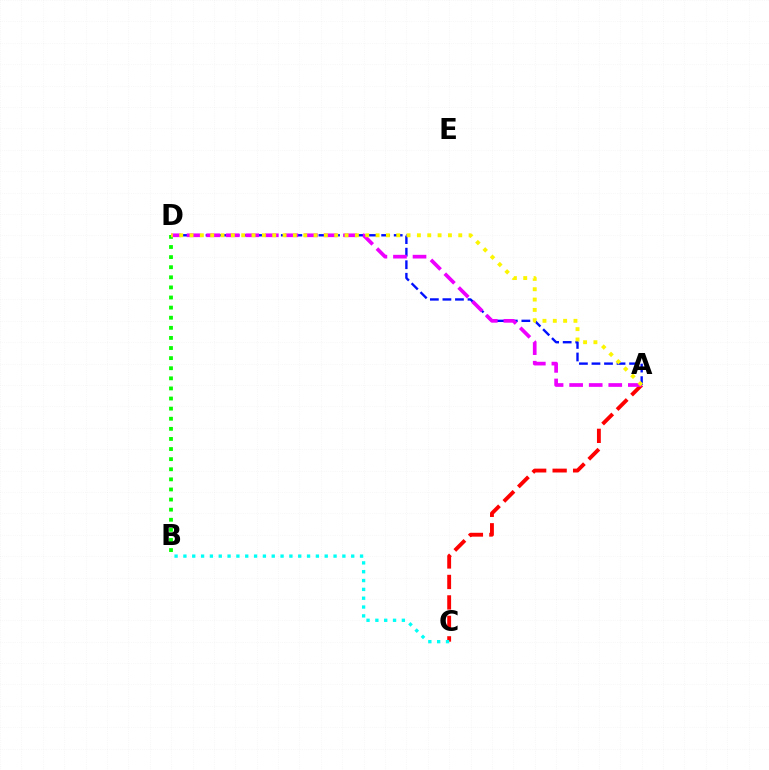{('A', 'C'): [{'color': '#ff0000', 'line_style': 'dashed', 'thickness': 2.78}], ('B', 'D'): [{'color': '#08ff00', 'line_style': 'dotted', 'thickness': 2.74}], ('A', 'D'): [{'color': '#0010ff', 'line_style': 'dashed', 'thickness': 1.7}, {'color': '#ee00ff', 'line_style': 'dashed', 'thickness': 2.66}, {'color': '#fcf500', 'line_style': 'dotted', 'thickness': 2.81}], ('B', 'C'): [{'color': '#00fff6', 'line_style': 'dotted', 'thickness': 2.4}]}